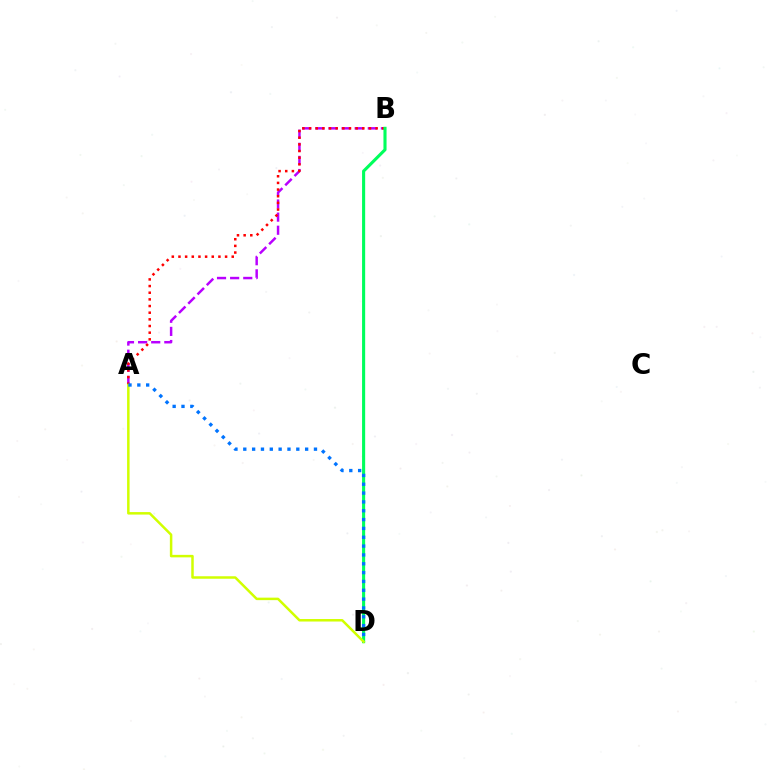{('A', 'B'): [{'color': '#b900ff', 'line_style': 'dashed', 'thickness': 1.78}, {'color': '#ff0000', 'line_style': 'dotted', 'thickness': 1.81}], ('B', 'D'): [{'color': '#00ff5c', 'line_style': 'solid', 'thickness': 2.23}], ('A', 'D'): [{'color': '#d1ff00', 'line_style': 'solid', 'thickness': 1.8}, {'color': '#0074ff', 'line_style': 'dotted', 'thickness': 2.4}]}